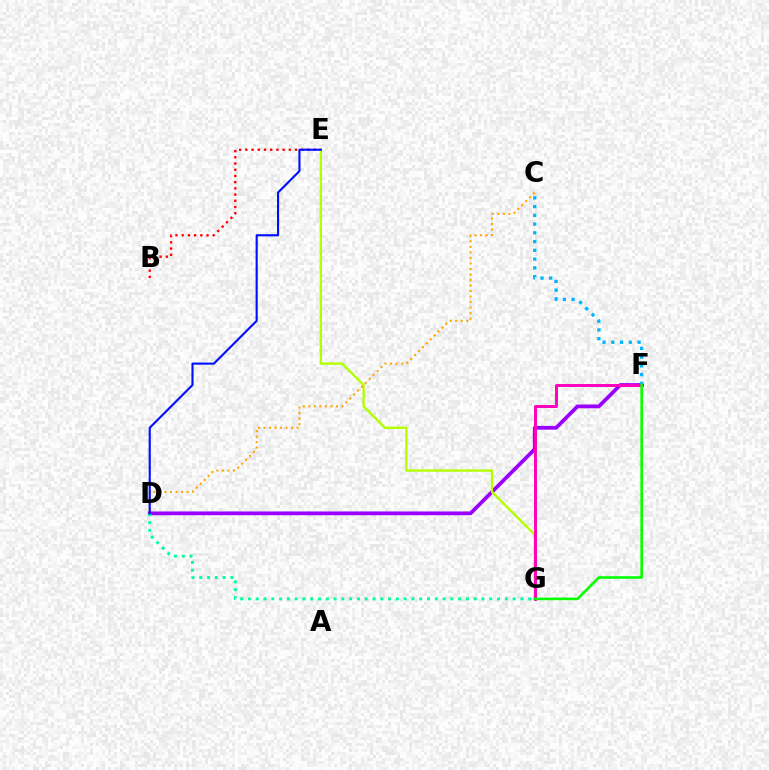{('B', 'E'): [{'color': '#ff0000', 'line_style': 'dotted', 'thickness': 1.69}], ('D', 'F'): [{'color': '#9b00ff', 'line_style': 'solid', 'thickness': 2.71}], ('E', 'G'): [{'color': '#b3ff00', 'line_style': 'solid', 'thickness': 1.7}], ('C', 'D'): [{'color': '#ffa500', 'line_style': 'dotted', 'thickness': 1.5}], ('C', 'F'): [{'color': '#00b5ff', 'line_style': 'dotted', 'thickness': 2.38}], ('F', 'G'): [{'color': '#ff00bd', 'line_style': 'solid', 'thickness': 2.11}, {'color': '#08ff00', 'line_style': 'solid', 'thickness': 1.88}], ('D', 'G'): [{'color': '#00ff9d', 'line_style': 'dotted', 'thickness': 2.12}], ('D', 'E'): [{'color': '#0010ff', 'line_style': 'solid', 'thickness': 1.53}]}